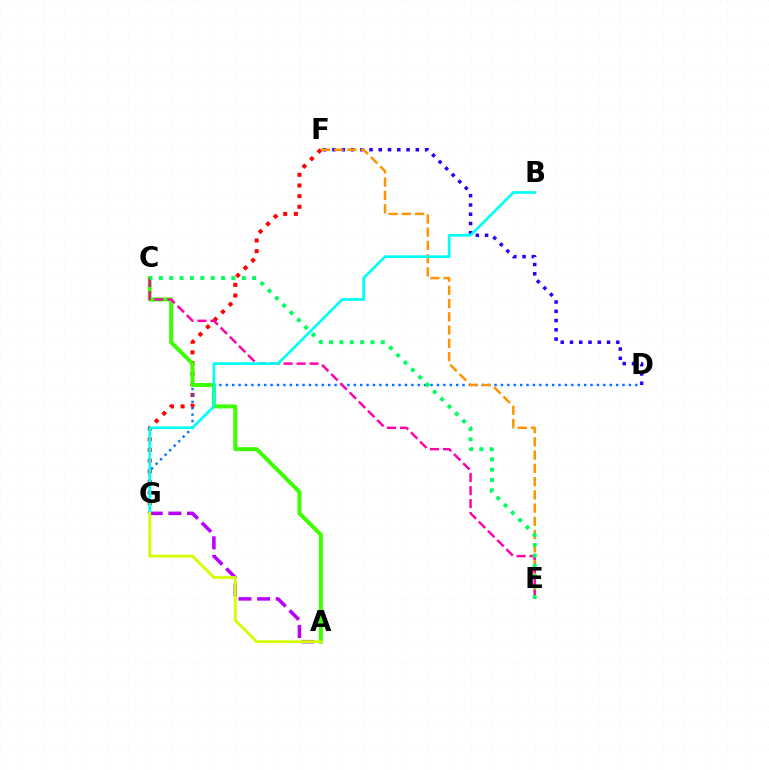{('F', 'G'): [{'color': '#ff0000', 'line_style': 'dotted', 'thickness': 2.89}], ('D', 'G'): [{'color': '#0074ff', 'line_style': 'dotted', 'thickness': 1.74}], ('A', 'C'): [{'color': '#3dff00', 'line_style': 'solid', 'thickness': 2.86}], ('D', 'F'): [{'color': '#2500ff', 'line_style': 'dotted', 'thickness': 2.52}], ('E', 'F'): [{'color': '#ff9400', 'line_style': 'dashed', 'thickness': 1.8}], ('C', 'E'): [{'color': '#ff00ac', 'line_style': 'dashed', 'thickness': 1.76}, {'color': '#00ff5c', 'line_style': 'dotted', 'thickness': 2.81}], ('A', 'G'): [{'color': '#b900ff', 'line_style': 'dashed', 'thickness': 2.53}, {'color': '#d1ff00', 'line_style': 'solid', 'thickness': 2.04}], ('B', 'G'): [{'color': '#00fff6', 'line_style': 'solid', 'thickness': 1.93}]}